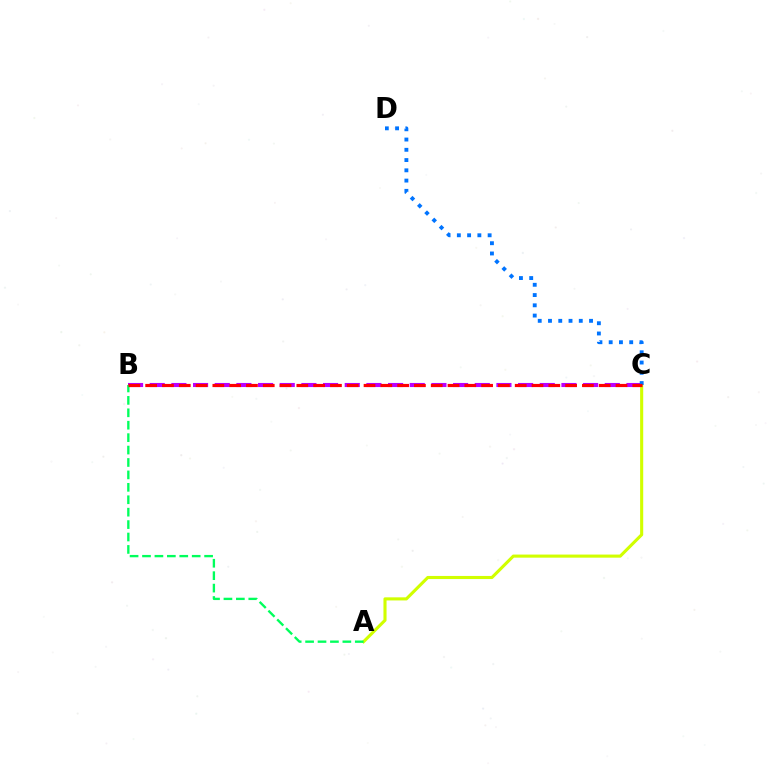{('B', 'C'): [{'color': '#b900ff', 'line_style': 'dashed', 'thickness': 2.94}, {'color': '#ff0000', 'line_style': 'dashed', 'thickness': 2.28}], ('A', 'C'): [{'color': '#d1ff00', 'line_style': 'solid', 'thickness': 2.23}], ('A', 'B'): [{'color': '#00ff5c', 'line_style': 'dashed', 'thickness': 1.69}], ('C', 'D'): [{'color': '#0074ff', 'line_style': 'dotted', 'thickness': 2.79}]}